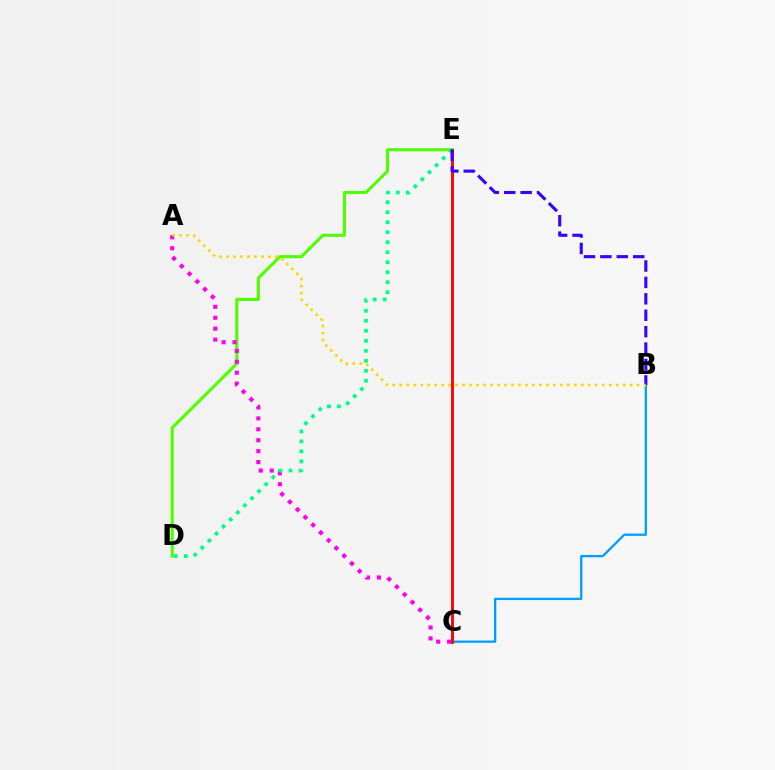{('D', 'E'): [{'color': '#4fff00', 'line_style': 'solid', 'thickness': 2.23}, {'color': '#00ff86', 'line_style': 'dotted', 'thickness': 2.72}], ('A', 'C'): [{'color': '#ff00ed', 'line_style': 'dotted', 'thickness': 2.97}], ('B', 'C'): [{'color': '#009eff', 'line_style': 'solid', 'thickness': 1.66}], ('C', 'E'): [{'color': '#ff0000', 'line_style': 'solid', 'thickness': 2.06}], ('B', 'E'): [{'color': '#3700ff', 'line_style': 'dashed', 'thickness': 2.23}], ('A', 'B'): [{'color': '#ffd500', 'line_style': 'dotted', 'thickness': 1.9}]}